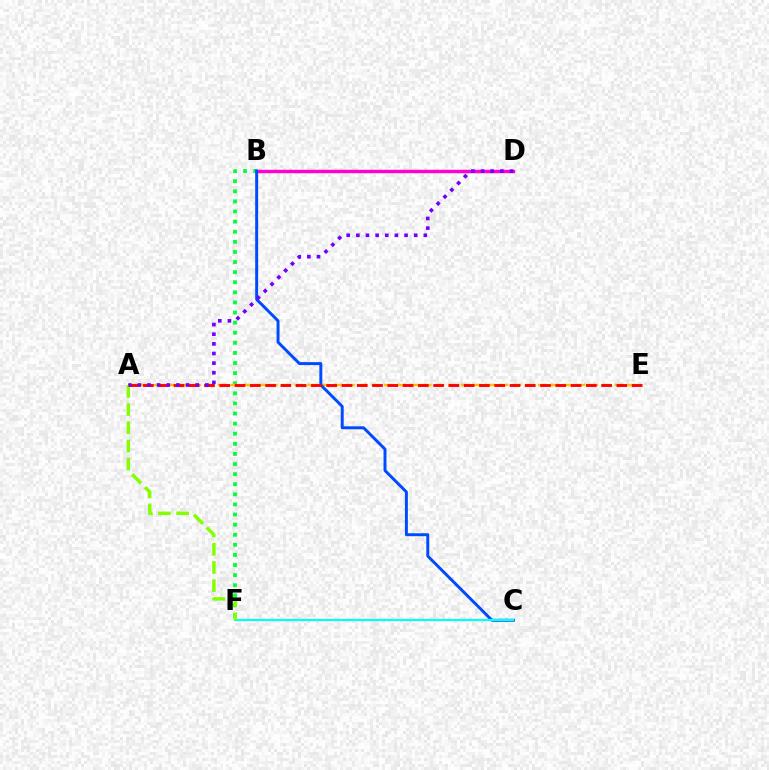{('B', 'F'): [{'color': '#00ff39', 'line_style': 'dotted', 'thickness': 2.74}], ('A', 'E'): [{'color': '#ffbd00', 'line_style': 'dashed', 'thickness': 1.74}, {'color': '#ff0000', 'line_style': 'dashed', 'thickness': 2.07}], ('B', 'D'): [{'color': '#ff00cf', 'line_style': 'solid', 'thickness': 2.47}], ('B', 'C'): [{'color': '#004bff', 'line_style': 'solid', 'thickness': 2.13}], ('C', 'F'): [{'color': '#00fff6', 'line_style': 'solid', 'thickness': 1.55}], ('A', 'F'): [{'color': '#84ff00', 'line_style': 'dashed', 'thickness': 2.47}], ('A', 'D'): [{'color': '#7200ff', 'line_style': 'dotted', 'thickness': 2.62}]}